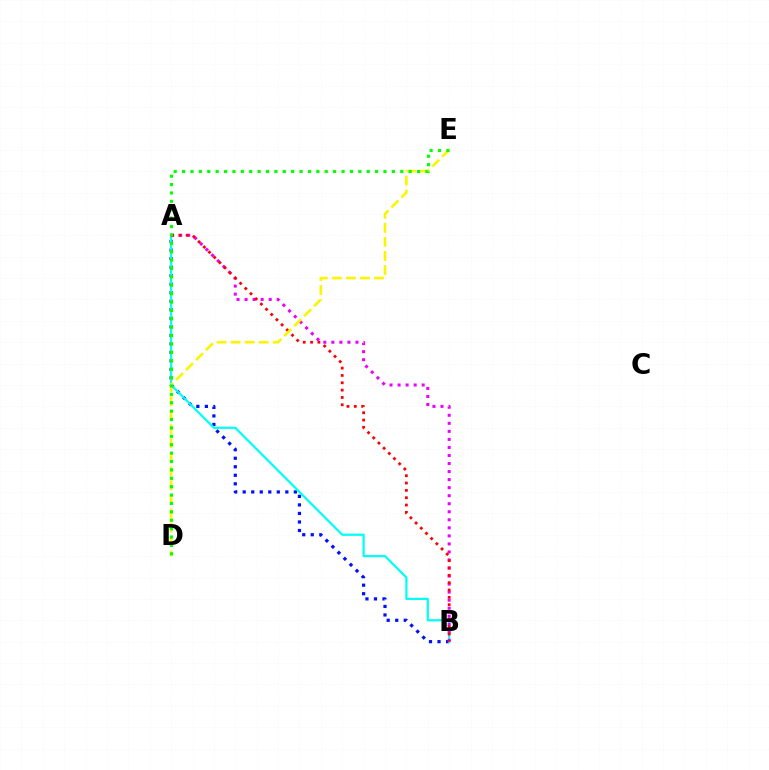{('A', 'B'): [{'color': '#0010ff', 'line_style': 'dotted', 'thickness': 2.32}, {'color': '#00fff6', 'line_style': 'solid', 'thickness': 1.6}, {'color': '#ee00ff', 'line_style': 'dotted', 'thickness': 2.18}, {'color': '#ff0000', 'line_style': 'dotted', 'thickness': 1.99}], ('D', 'E'): [{'color': '#fcf500', 'line_style': 'dashed', 'thickness': 1.91}, {'color': '#08ff00', 'line_style': 'dotted', 'thickness': 2.28}]}